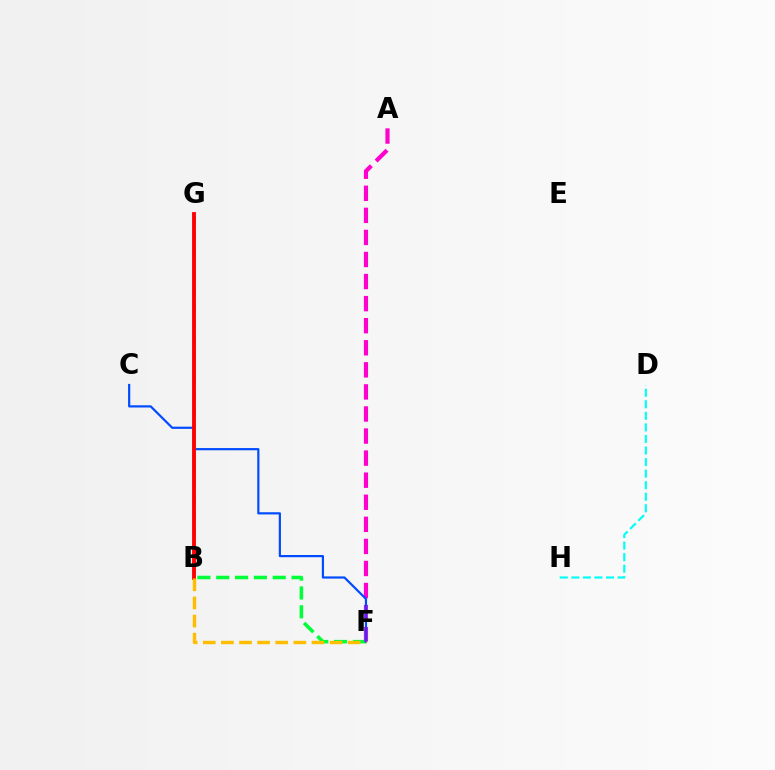{('B', 'F'): [{'color': '#00ff39', 'line_style': 'dashed', 'thickness': 2.56}, {'color': '#ffbd00', 'line_style': 'dashed', 'thickness': 2.46}], ('B', 'G'): [{'color': '#84ff00', 'line_style': 'dashed', 'thickness': 2.01}, {'color': '#7200ff', 'line_style': 'solid', 'thickness': 1.74}, {'color': '#ff0000', 'line_style': 'solid', 'thickness': 2.74}], ('A', 'F'): [{'color': '#ff00cf', 'line_style': 'dashed', 'thickness': 3.0}], ('C', 'F'): [{'color': '#004bff', 'line_style': 'solid', 'thickness': 1.58}], ('D', 'H'): [{'color': '#00fff6', 'line_style': 'dashed', 'thickness': 1.57}]}